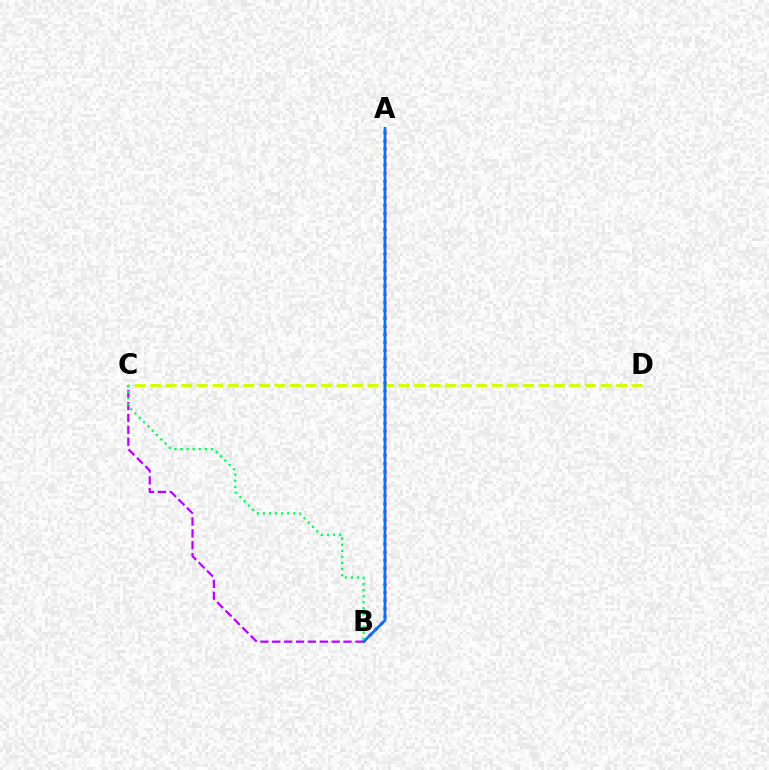{('A', 'B'): [{'color': '#ff0000', 'line_style': 'dotted', 'thickness': 2.19}, {'color': '#0074ff', 'line_style': 'solid', 'thickness': 1.98}], ('B', 'C'): [{'color': '#b900ff', 'line_style': 'dashed', 'thickness': 1.61}, {'color': '#00ff5c', 'line_style': 'dotted', 'thickness': 1.65}], ('C', 'D'): [{'color': '#d1ff00', 'line_style': 'dashed', 'thickness': 2.11}]}